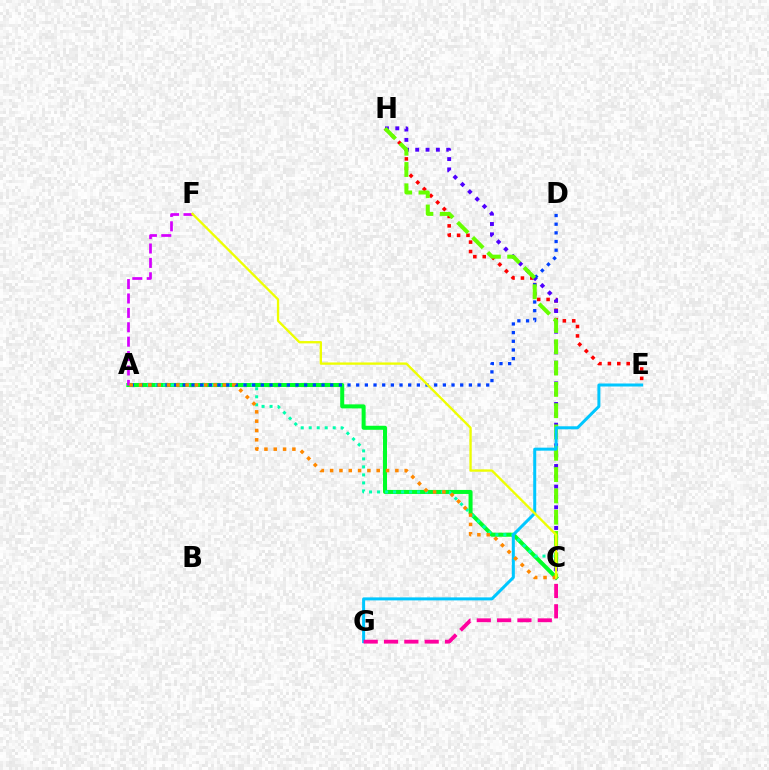{('A', 'C'): [{'color': '#00ff27', 'line_style': 'solid', 'thickness': 2.9}, {'color': '#00ffaf', 'line_style': 'dotted', 'thickness': 2.17}, {'color': '#ff8800', 'line_style': 'dotted', 'thickness': 2.53}], ('E', 'H'): [{'color': '#ff0000', 'line_style': 'dotted', 'thickness': 2.56}], ('C', 'H'): [{'color': '#4f00ff', 'line_style': 'dotted', 'thickness': 2.81}, {'color': '#66ff00', 'line_style': 'dashed', 'thickness': 2.89}], ('A', 'D'): [{'color': '#003fff', 'line_style': 'dotted', 'thickness': 2.35}], ('E', 'G'): [{'color': '#00c7ff', 'line_style': 'solid', 'thickness': 2.16}], ('C', 'G'): [{'color': '#ff00a0', 'line_style': 'dashed', 'thickness': 2.76}], ('A', 'F'): [{'color': '#d600ff', 'line_style': 'dashed', 'thickness': 1.96}], ('C', 'F'): [{'color': '#eeff00', 'line_style': 'solid', 'thickness': 1.68}]}